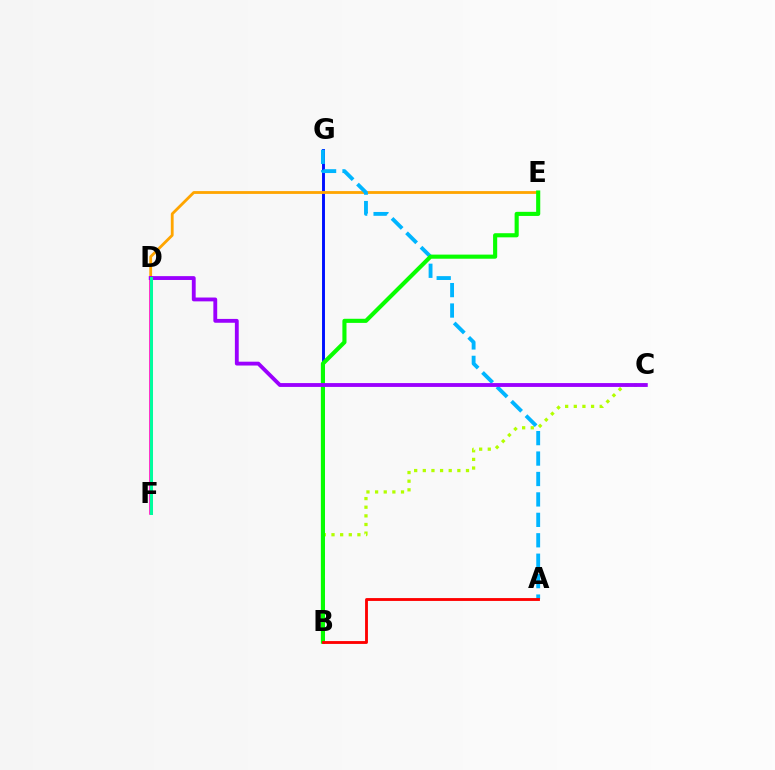{('B', 'G'): [{'color': '#0010ff', 'line_style': 'solid', 'thickness': 2.1}], ('D', 'E'): [{'color': '#ffa500', 'line_style': 'solid', 'thickness': 2.02}], ('A', 'G'): [{'color': '#00b5ff', 'line_style': 'dashed', 'thickness': 2.78}], ('D', 'F'): [{'color': '#ff00bd', 'line_style': 'solid', 'thickness': 2.57}, {'color': '#00ff9d', 'line_style': 'solid', 'thickness': 2.14}], ('B', 'C'): [{'color': '#b3ff00', 'line_style': 'dotted', 'thickness': 2.35}], ('B', 'E'): [{'color': '#08ff00', 'line_style': 'solid', 'thickness': 2.96}], ('C', 'D'): [{'color': '#9b00ff', 'line_style': 'solid', 'thickness': 2.77}], ('A', 'B'): [{'color': '#ff0000', 'line_style': 'solid', 'thickness': 2.05}]}